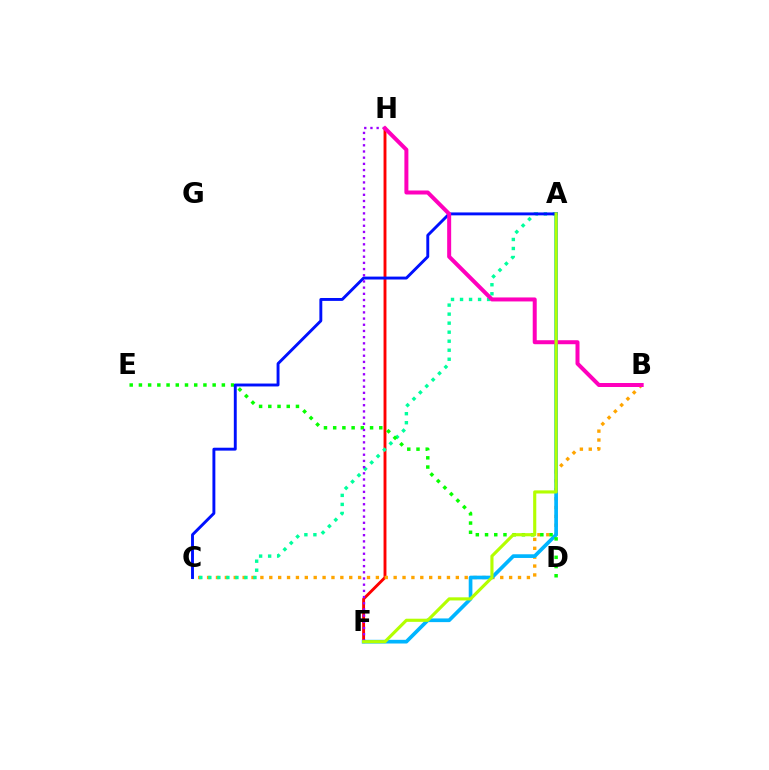{('F', 'H'): [{'color': '#ff0000', 'line_style': 'solid', 'thickness': 2.08}, {'color': '#9b00ff', 'line_style': 'dotted', 'thickness': 1.68}], ('B', 'C'): [{'color': '#ffa500', 'line_style': 'dotted', 'thickness': 2.41}], ('A', 'F'): [{'color': '#00b5ff', 'line_style': 'solid', 'thickness': 2.66}, {'color': '#b3ff00', 'line_style': 'solid', 'thickness': 2.25}], ('A', 'C'): [{'color': '#00ff9d', 'line_style': 'dotted', 'thickness': 2.45}, {'color': '#0010ff', 'line_style': 'solid', 'thickness': 2.09}], ('D', 'E'): [{'color': '#08ff00', 'line_style': 'dotted', 'thickness': 2.5}], ('B', 'H'): [{'color': '#ff00bd', 'line_style': 'solid', 'thickness': 2.88}]}